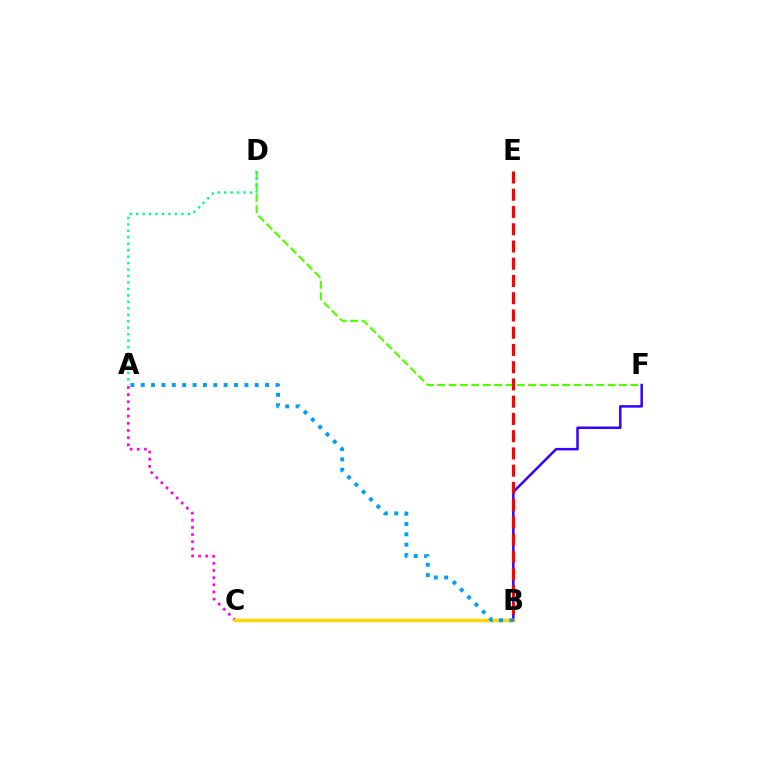{('B', 'F'): [{'color': '#3700ff', 'line_style': 'solid', 'thickness': 1.8}], ('D', 'F'): [{'color': '#4fff00', 'line_style': 'dashed', 'thickness': 1.54}], ('A', 'C'): [{'color': '#ff00ed', 'line_style': 'dotted', 'thickness': 1.95}], ('B', 'C'): [{'color': '#ffd500', 'line_style': 'solid', 'thickness': 2.51}], ('A', 'B'): [{'color': '#009eff', 'line_style': 'dotted', 'thickness': 2.82}], ('A', 'D'): [{'color': '#00ff86', 'line_style': 'dotted', 'thickness': 1.75}], ('B', 'E'): [{'color': '#ff0000', 'line_style': 'dashed', 'thickness': 2.34}]}